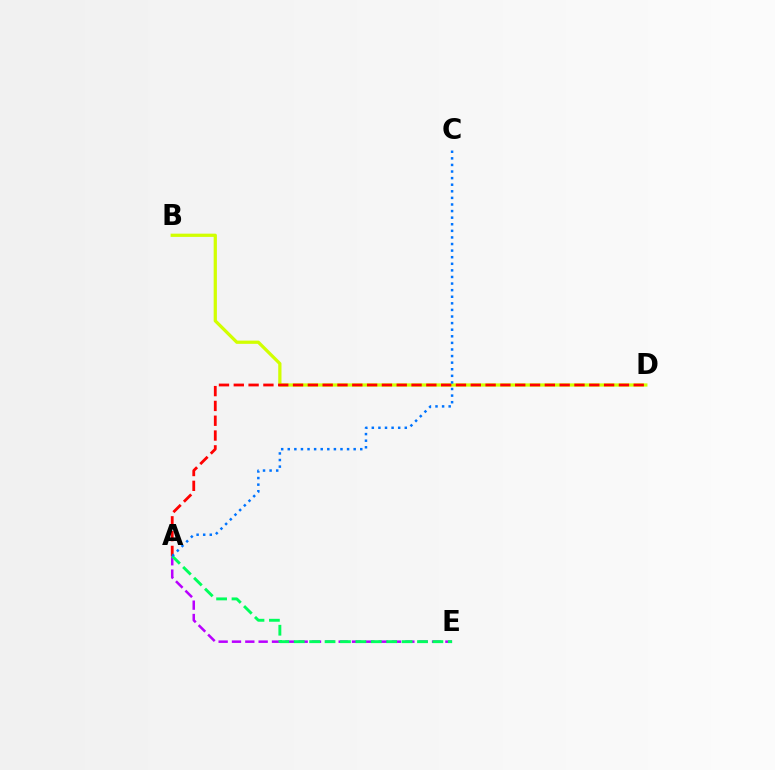{('B', 'D'): [{'color': '#d1ff00', 'line_style': 'solid', 'thickness': 2.34}], ('A', 'D'): [{'color': '#ff0000', 'line_style': 'dashed', 'thickness': 2.01}], ('A', 'E'): [{'color': '#b900ff', 'line_style': 'dashed', 'thickness': 1.81}, {'color': '#00ff5c', 'line_style': 'dashed', 'thickness': 2.09}], ('A', 'C'): [{'color': '#0074ff', 'line_style': 'dotted', 'thickness': 1.79}]}